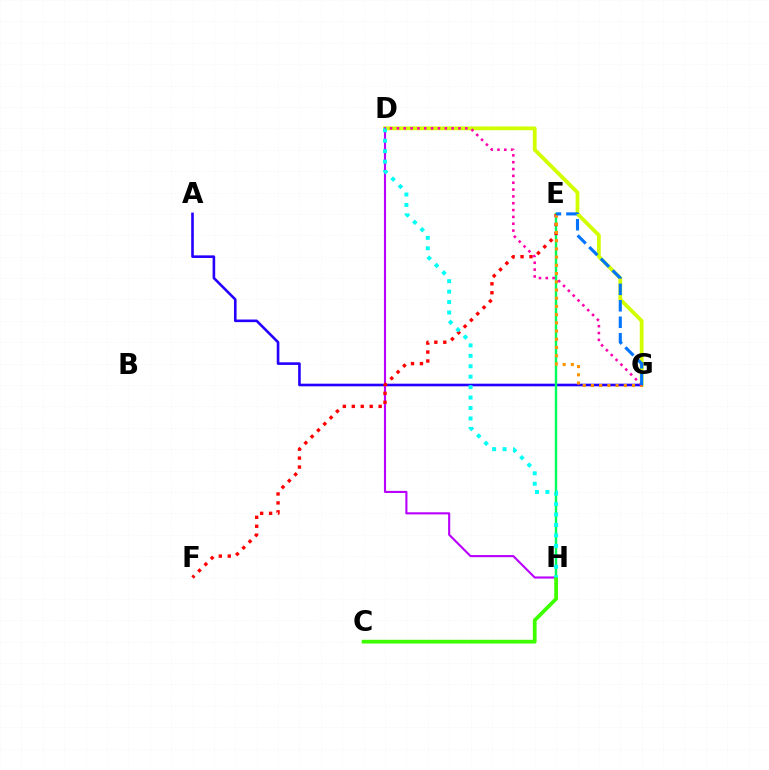{('D', 'G'): [{'color': '#d1ff00', 'line_style': 'solid', 'thickness': 2.71}, {'color': '#ff00ac', 'line_style': 'dotted', 'thickness': 1.86}], ('A', 'G'): [{'color': '#2500ff', 'line_style': 'solid', 'thickness': 1.88}], ('E', 'H'): [{'color': '#00ff5c', 'line_style': 'solid', 'thickness': 1.76}], ('D', 'H'): [{'color': '#b900ff', 'line_style': 'solid', 'thickness': 1.53}, {'color': '#00fff6', 'line_style': 'dotted', 'thickness': 2.84}], ('E', 'F'): [{'color': '#ff0000', 'line_style': 'dotted', 'thickness': 2.43}], ('E', 'G'): [{'color': '#ff9400', 'line_style': 'dotted', 'thickness': 2.23}, {'color': '#0074ff', 'line_style': 'dashed', 'thickness': 2.24}], ('C', 'H'): [{'color': '#3dff00', 'line_style': 'solid', 'thickness': 2.7}]}